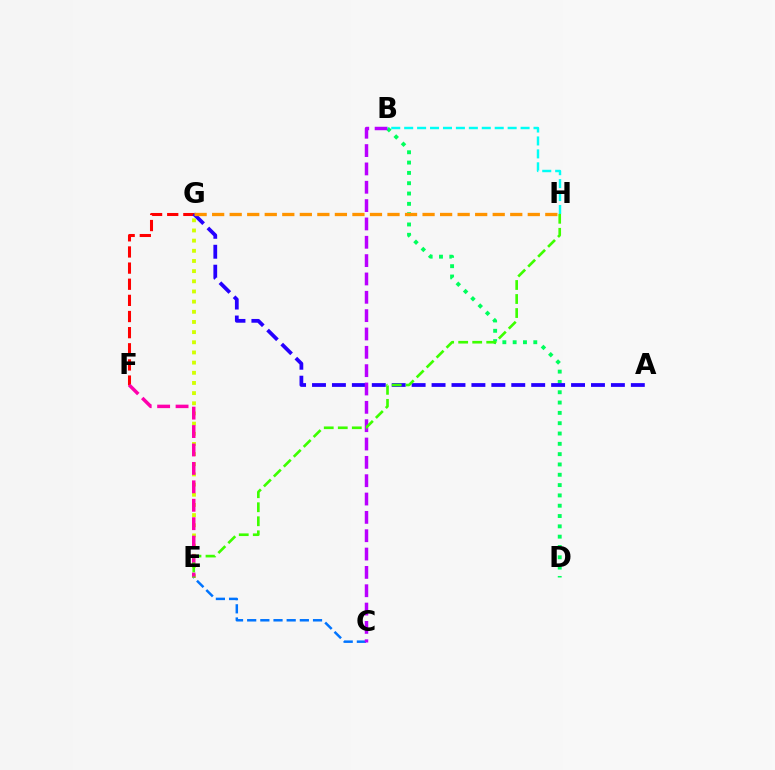{('B', 'D'): [{'color': '#00ff5c', 'line_style': 'dotted', 'thickness': 2.8}], ('F', 'G'): [{'color': '#ff0000', 'line_style': 'dashed', 'thickness': 2.19}], ('A', 'G'): [{'color': '#2500ff', 'line_style': 'dashed', 'thickness': 2.71}], ('G', 'H'): [{'color': '#ff9400', 'line_style': 'dashed', 'thickness': 2.38}], ('E', 'G'): [{'color': '#d1ff00', 'line_style': 'dotted', 'thickness': 2.76}], ('E', 'F'): [{'color': '#ff00ac', 'line_style': 'dashed', 'thickness': 2.5}], ('C', 'E'): [{'color': '#0074ff', 'line_style': 'dashed', 'thickness': 1.79}], ('B', 'C'): [{'color': '#b900ff', 'line_style': 'dashed', 'thickness': 2.49}], ('B', 'H'): [{'color': '#00fff6', 'line_style': 'dashed', 'thickness': 1.76}], ('E', 'H'): [{'color': '#3dff00', 'line_style': 'dashed', 'thickness': 1.9}]}